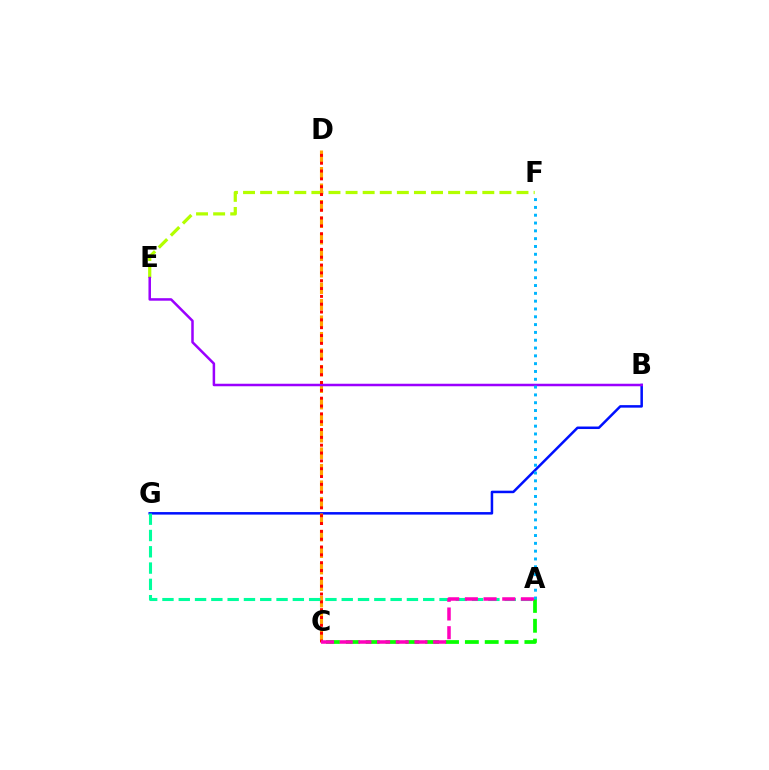{('B', 'G'): [{'color': '#0010ff', 'line_style': 'solid', 'thickness': 1.81}], ('E', 'F'): [{'color': '#b3ff00', 'line_style': 'dashed', 'thickness': 2.32}], ('C', 'D'): [{'color': '#ffa500', 'line_style': 'dashed', 'thickness': 2.24}, {'color': '#ff0000', 'line_style': 'dotted', 'thickness': 2.13}], ('B', 'E'): [{'color': '#9b00ff', 'line_style': 'solid', 'thickness': 1.81}], ('A', 'G'): [{'color': '#00ff9d', 'line_style': 'dashed', 'thickness': 2.21}], ('A', 'C'): [{'color': '#08ff00', 'line_style': 'dashed', 'thickness': 2.7}, {'color': '#ff00bd', 'line_style': 'dashed', 'thickness': 2.54}], ('A', 'F'): [{'color': '#00b5ff', 'line_style': 'dotted', 'thickness': 2.12}]}